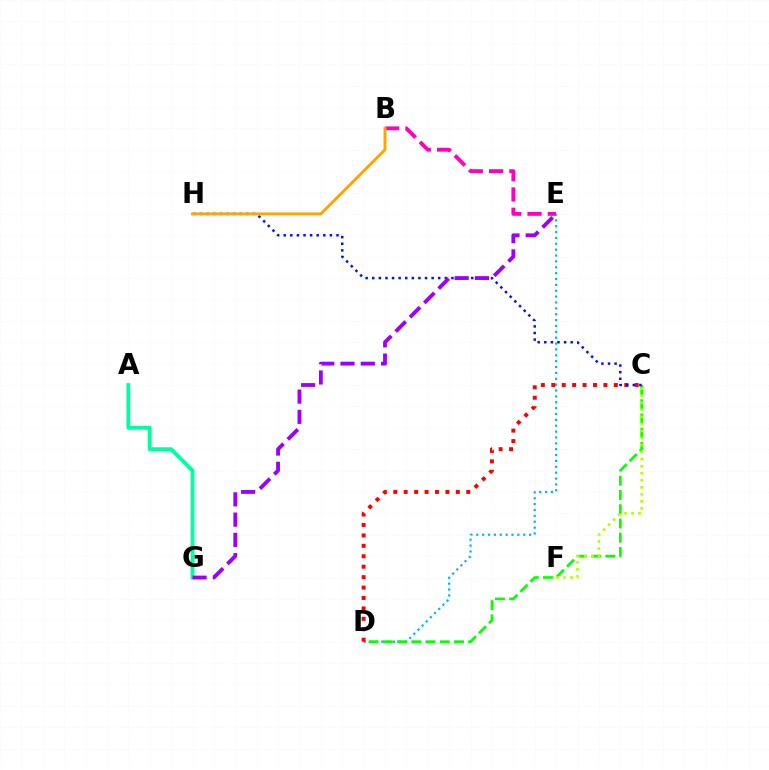{('D', 'E'): [{'color': '#00b5ff', 'line_style': 'dotted', 'thickness': 1.59}], ('B', 'E'): [{'color': '#ff00bd', 'line_style': 'dashed', 'thickness': 2.76}], ('C', 'D'): [{'color': '#08ff00', 'line_style': 'dashed', 'thickness': 1.93}, {'color': '#ff0000', 'line_style': 'dotted', 'thickness': 2.83}], ('C', 'H'): [{'color': '#0010ff', 'line_style': 'dotted', 'thickness': 1.79}], ('A', 'G'): [{'color': '#00ff9d', 'line_style': 'solid', 'thickness': 2.74}], ('E', 'G'): [{'color': '#9b00ff', 'line_style': 'dashed', 'thickness': 2.75}], ('C', 'F'): [{'color': '#b3ff00', 'line_style': 'dotted', 'thickness': 1.91}], ('B', 'H'): [{'color': '#ffa500', 'line_style': 'solid', 'thickness': 2.1}]}